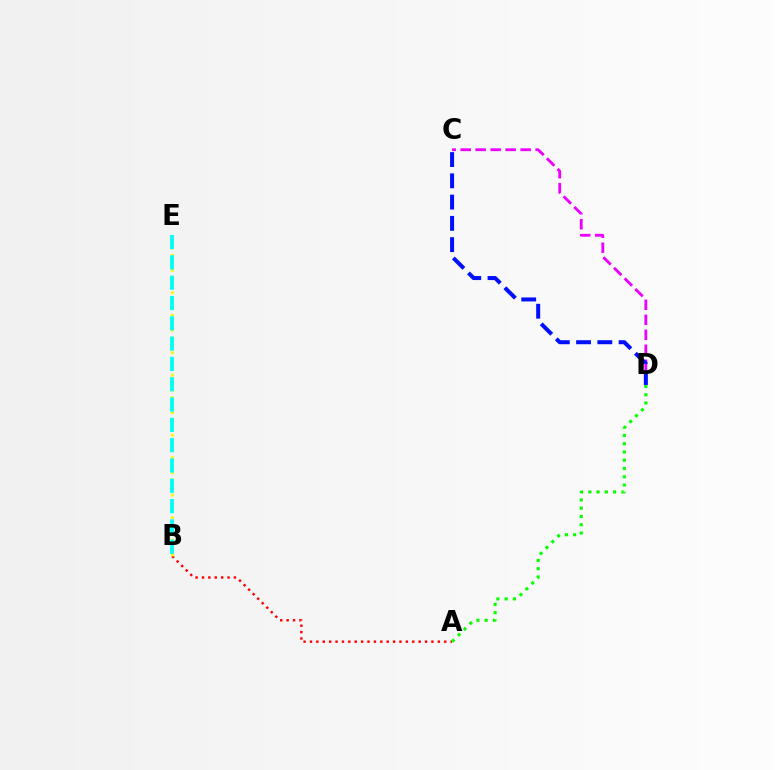{('A', 'B'): [{'color': '#ff0000', 'line_style': 'dotted', 'thickness': 1.74}], ('C', 'D'): [{'color': '#ee00ff', 'line_style': 'dashed', 'thickness': 2.04}, {'color': '#0010ff', 'line_style': 'dashed', 'thickness': 2.89}], ('B', 'E'): [{'color': '#fcf500', 'line_style': 'dotted', 'thickness': 2.04}, {'color': '#00fff6', 'line_style': 'dashed', 'thickness': 2.76}], ('A', 'D'): [{'color': '#08ff00', 'line_style': 'dotted', 'thickness': 2.25}]}